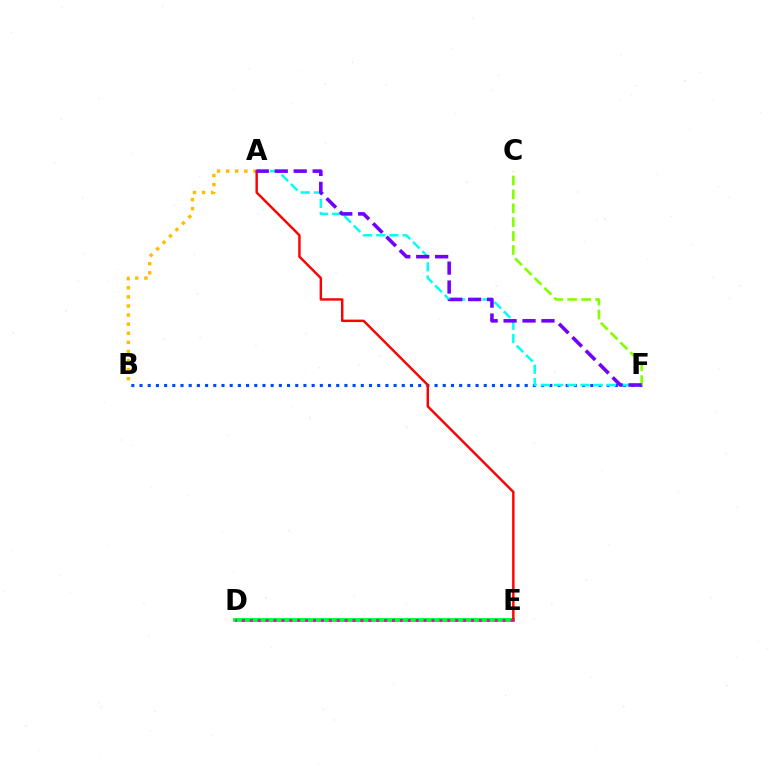{('B', 'F'): [{'color': '#004bff', 'line_style': 'dotted', 'thickness': 2.23}], ('A', 'F'): [{'color': '#00fff6', 'line_style': 'dashed', 'thickness': 1.79}, {'color': '#7200ff', 'line_style': 'dashed', 'thickness': 2.57}], ('A', 'B'): [{'color': '#ffbd00', 'line_style': 'dotted', 'thickness': 2.47}], ('C', 'F'): [{'color': '#84ff00', 'line_style': 'dashed', 'thickness': 1.89}], ('D', 'E'): [{'color': '#00ff39', 'line_style': 'solid', 'thickness': 2.81}, {'color': '#ff00cf', 'line_style': 'dotted', 'thickness': 2.15}], ('A', 'E'): [{'color': '#ff0000', 'line_style': 'solid', 'thickness': 1.75}]}